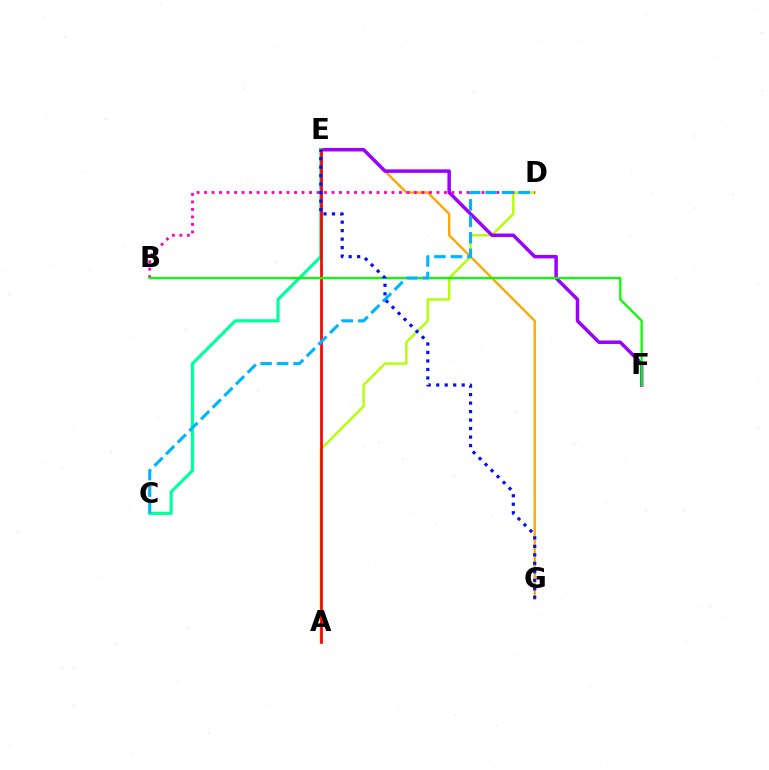{('A', 'D'): [{'color': '#b3ff00', 'line_style': 'solid', 'thickness': 1.71}], ('E', 'G'): [{'color': '#ffa500', 'line_style': 'solid', 'thickness': 1.69}, {'color': '#0010ff', 'line_style': 'dotted', 'thickness': 2.31}], ('E', 'F'): [{'color': '#9b00ff', 'line_style': 'solid', 'thickness': 2.51}], ('B', 'D'): [{'color': '#ff00bd', 'line_style': 'dotted', 'thickness': 2.04}], ('C', 'E'): [{'color': '#00ff9d', 'line_style': 'solid', 'thickness': 2.27}], ('A', 'E'): [{'color': '#ff0000', 'line_style': 'solid', 'thickness': 1.95}], ('B', 'F'): [{'color': '#08ff00', 'line_style': 'solid', 'thickness': 1.63}], ('C', 'D'): [{'color': '#00b5ff', 'line_style': 'dashed', 'thickness': 2.24}]}